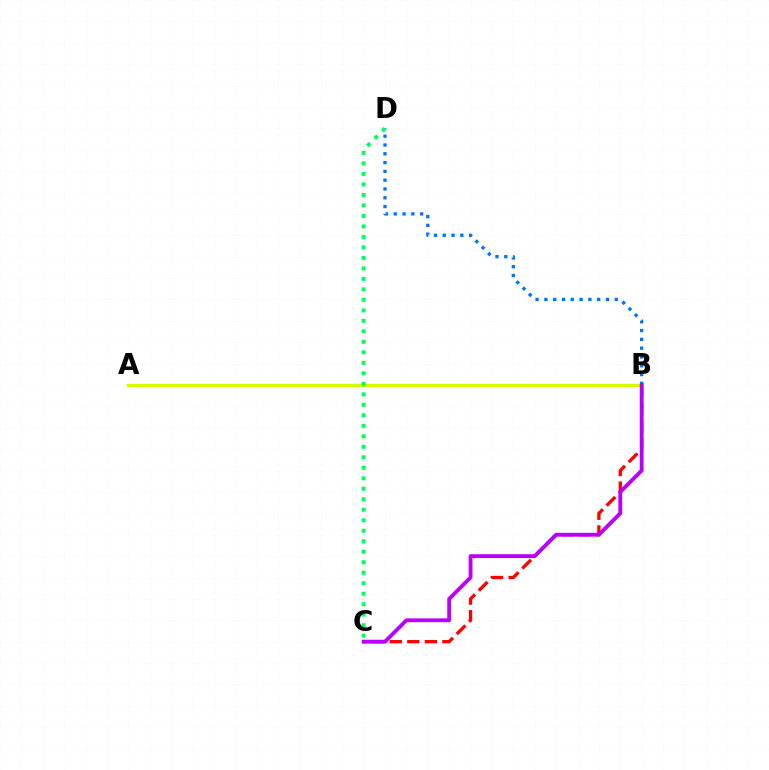{('B', 'D'): [{'color': '#0074ff', 'line_style': 'dotted', 'thickness': 2.39}], ('B', 'C'): [{'color': '#ff0000', 'line_style': 'dashed', 'thickness': 2.38}, {'color': '#b900ff', 'line_style': 'solid', 'thickness': 2.75}], ('A', 'B'): [{'color': '#d1ff00', 'line_style': 'solid', 'thickness': 2.2}], ('C', 'D'): [{'color': '#00ff5c', 'line_style': 'dotted', 'thickness': 2.85}]}